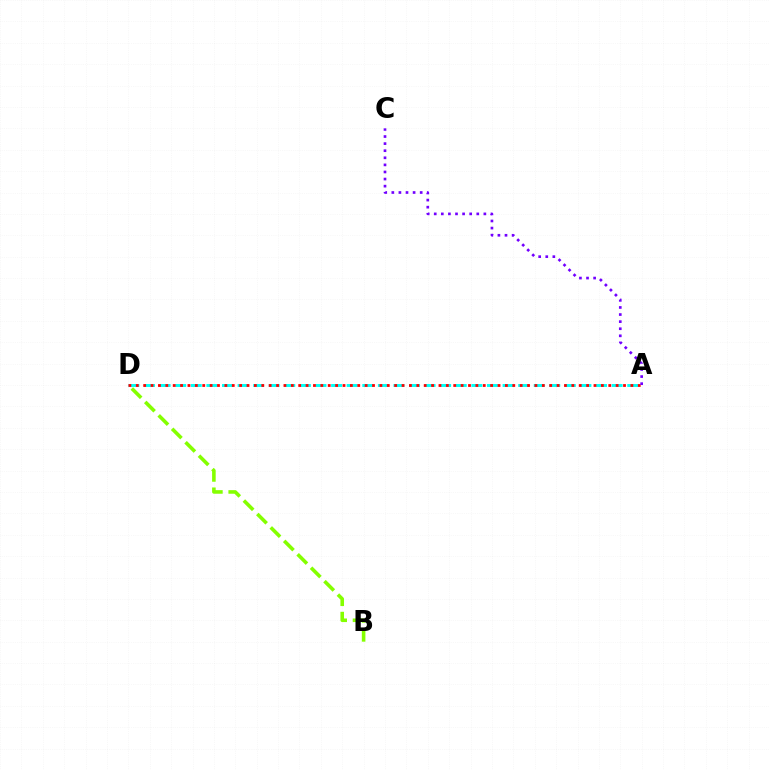{('A', 'D'): [{'color': '#00fff6', 'line_style': 'dashed', 'thickness': 2.12}, {'color': '#ff0000', 'line_style': 'dotted', 'thickness': 2.01}], ('B', 'D'): [{'color': '#84ff00', 'line_style': 'dashed', 'thickness': 2.58}], ('A', 'C'): [{'color': '#7200ff', 'line_style': 'dotted', 'thickness': 1.93}]}